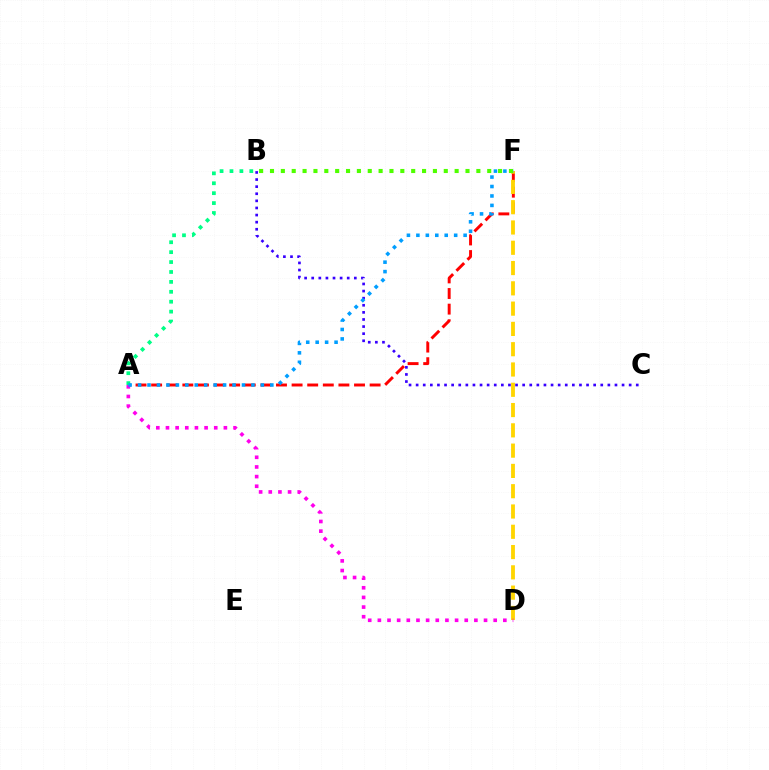{('A', 'F'): [{'color': '#ff0000', 'line_style': 'dashed', 'thickness': 2.12}, {'color': '#009eff', 'line_style': 'dotted', 'thickness': 2.57}], ('D', 'F'): [{'color': '#ffd500', 'line_style': 'dashed', 'thickness': 2.76}], ('A', 'D'): [{'color': '#ff00ed', 'line_style': 'dotted', 'thickness': 2.62}], ('B', 'C'): [{'color': '#3700ff', 'line_style': 'dotted', 'thickness': 1.93}], ('A', 'B'): [{'color': '#00ff86', 'line_style': 'dotted', 'thickness': 2.69}], ('B', 'F'): [{'color': '#4fff00', 'line_style': 'dotted', 'thickness': 2.95}]}